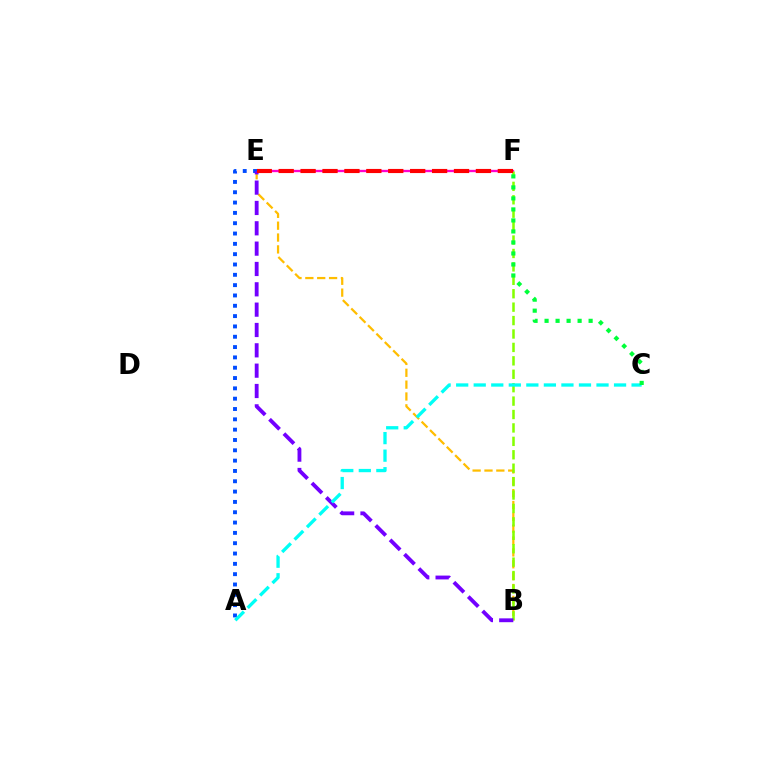{('E', 'F'): [{'color': '#ff00cf', 'line_style': 'solid', 'thickness': 1.68}, {'color': '#ff0000', 'line_style': 'dashed', 'thickness': 2.98}], ('B', 'E'): [{'color': '#ffbd00', 'line_style': 'dashed', 'thickness': 1.61}, {'color': '#7200ff', 'line_style': 'dashed', 'thickness': 2.76}], ('A', 'E'): [{'color': '#004bff', 'line_style': 'dotted', 'thickness': 2.8}], ('B', 'F'): [{'color': '#84ff00', 'line_style': 'dashed', 'thickness': 1.82}], ('A', 'C'): [{'color': '#00fff6', 'line_style': 'dashed', 'thickness': 2.38}], ('C', 'F'): [{'color': '#00ff39', 'line_style': 'dotted', 'thickness': 2.99}]}